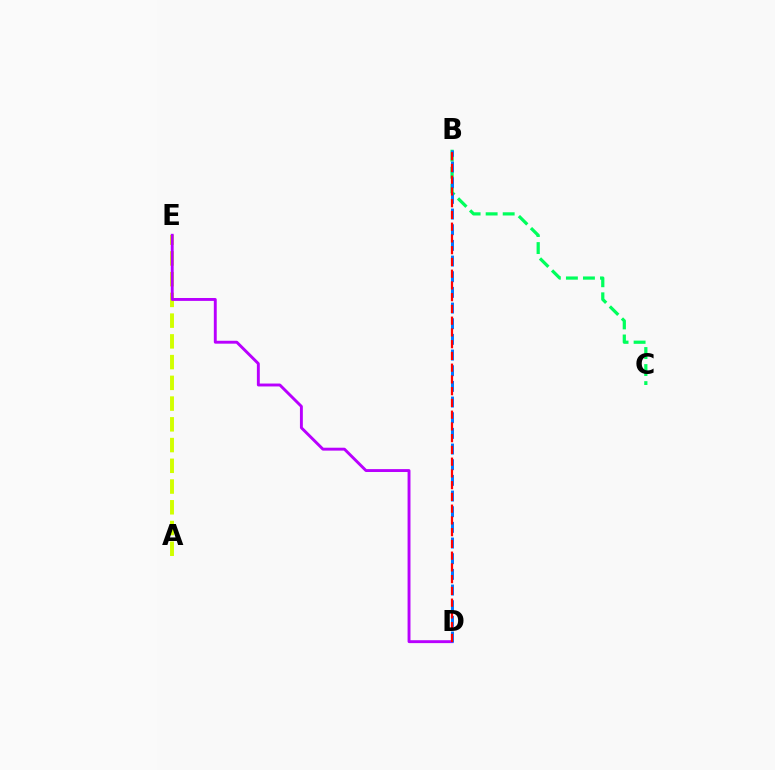{('A', 'E'): [{'color': '#d1ff00', 'line_style': 'dashed', 'thickness': 2.82}], ('D', 'E'): [{'color': '#b900ff', 'line_style': 'solid', 'thickness': 2.09}], ('B', 'C'): [{'color': '#00ff5c', 'line_style': 'dashed', 'thickness': 2.32}], ('B', 'D'): [{'color': '#0074ff', 'line_style': 'dashed', 'thickness': 2.13}, {'color': '#ff0000', 'line_style': 'dashed', 'thickness': 1.6}]}